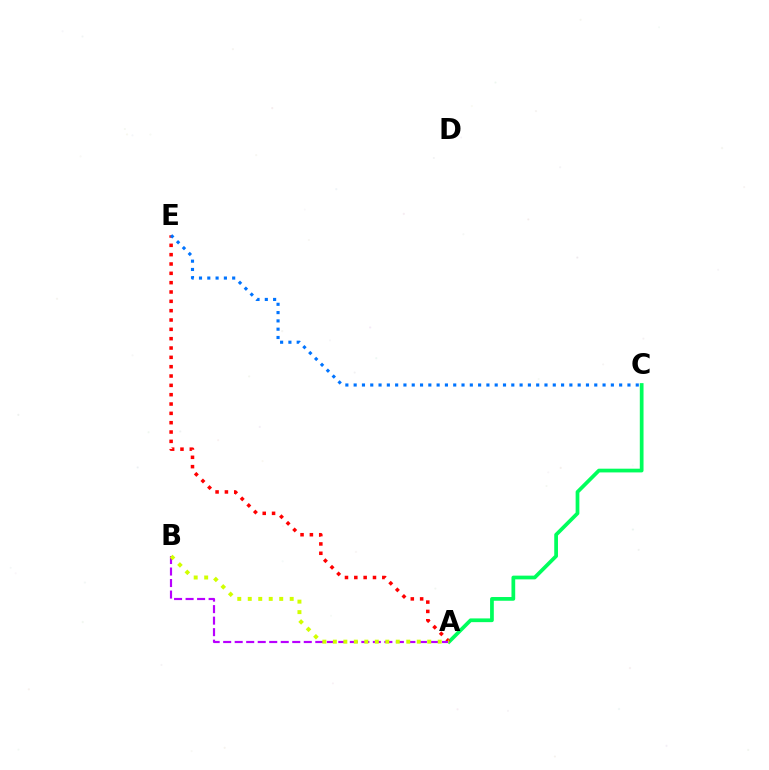{('A', 'C'): [{'color': '#00ff5c', 'line_style': 'solid', 'thickness': 2.69}], ('A', 'E'): [{'color': '#ff0000', 'line_style': 'dotted', 'thickness': 2.54}], ('C', 'E'): [{'color': '#0074ff', 'line_style': 'dotted', 'thickness': 2.25}], ('A', 'B'): [{'color': '#b900ff', 'line_style': 'dashed', 'thickness': 1.56}, {'color': '#d1ff00', 'line_style': 'dotted', 'thickness': 2.85}]}